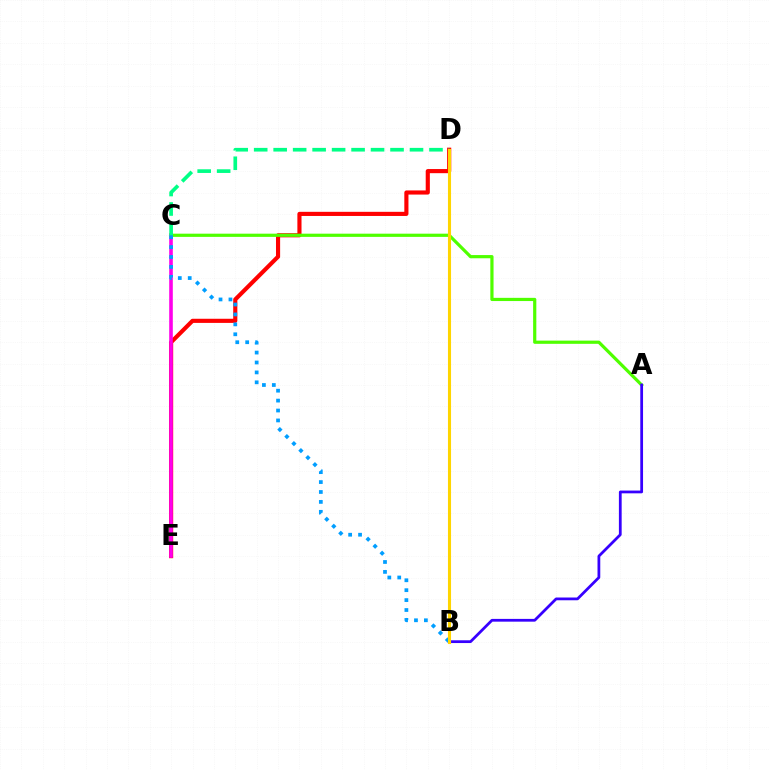{('D', 'E'): [{'color': '#ff0000', 'line_style': 'solid', 'thickness': 2.98}], ('C', 'E'): [{'color': '#ff00ed', 'line_style': 'solid', 'thickness': 2.6}], ('A', 'C'): [{'color': '#4fff00', 'line_style': 'solid', 'thickness': 2.31}], ('C', 'D'): [{'color': '#00ff86', 'line_style': 'dashed', 'thickness': 2.65}], ('A', 'B'): [{'color': '#3700ff', 'line_style': 'solid', 'thickness': 1.99}], ('B', 'C'): [{'color': '#009eff', 'line_style': 'dotted', 'thickness': 2.69}], ('B', 'D'): [{'color': '#ffd500', 'line_style': 'solid', 'thickness': 2.23}]}